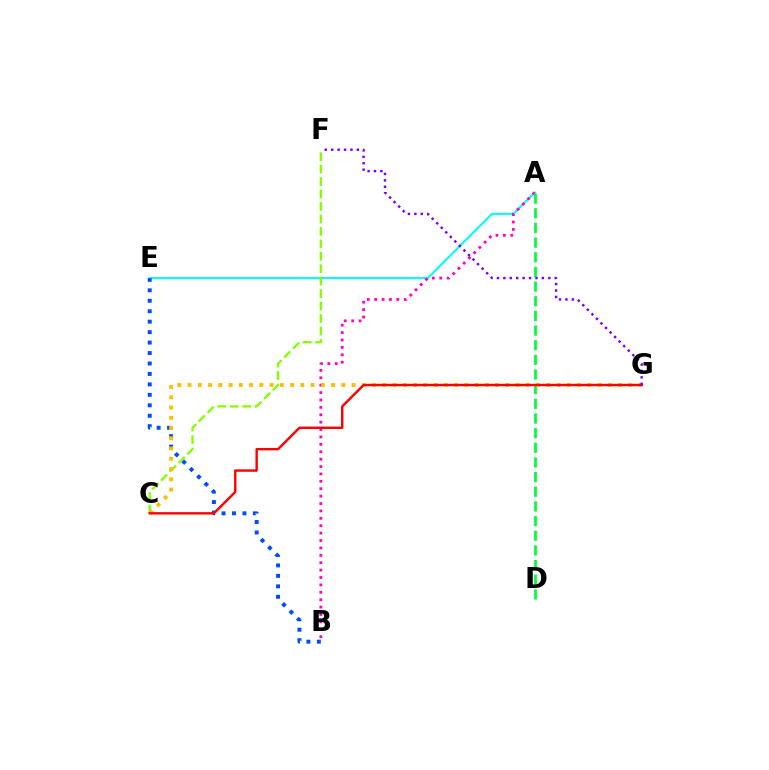{('A', 'E'): [{'color': '#00fff6', 'line_style': 'solid', 'thickness': 1.5}], ('A', 'B'): [{'color': '#ff00cf', 'line_style': 'dotted', 'thickness': 2.01}], ('B', 'E'): [{'color': '#004bff', 'line_style': 'dotted', 'thickness': 2.84}], ('A', 'D'): [{'color': '#00ff39', 'line_style': 'dashed', 'thickness': 1.99}], ('C', 'F'): [{'color': '#84ff00', 'line_style': 'dashed', 'thickness': 1.69}], ('C', 'G'): [{'color': '#ffbd00', 'line_style': 'dotted', 'thickness': 2.78}, {'color': '#ff0000', 'line_style': 'solid', 'thickness': 1.73}], ('F', 'G'): [{'color': '#7200ff', 'line_style': 'dotted', 'thickness': 1.74}]}